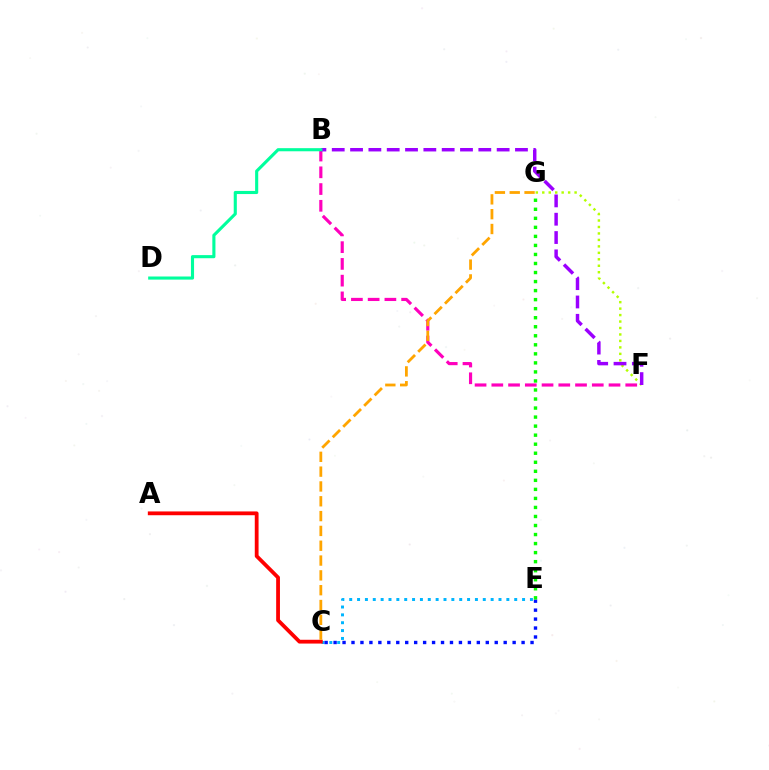{('C', 'E'): [{'color': '#00b5ff', 'line_style': 'dotted', 'thickness': 2.13}, {'color': '#0010ff', 'line_style': 'dotted', 'thickness': 2.43}], ('F', 'G'): [{'color': '#b3ff00', 'line_style': 'dotted', 'thickness': 1.76}], ('B', 'F'): [{'color': '#ff00bd', 'line_style': 'dashed', 'thickness': 2.27}, {'color': '#9b00ff', 'line_style': 'dashed', 'thickness': 2.49}], ('A', 'C'): [{'color': '#ff0000', 'line_style': 'solid', 'thickness': 2.73}], ('B', 'D'): [{'color': '#00ff9d', 'line_style': 'solid', 'thickness': 2.24}], ('E', 'G'): [{'color': '#08ff00', 'line_style': 'dotted', 'thickness': 2.45}], ('C', 'G'): [{'color': '#ffa500', 'line_style': 'dashed', 'thickness': 2.01}]}